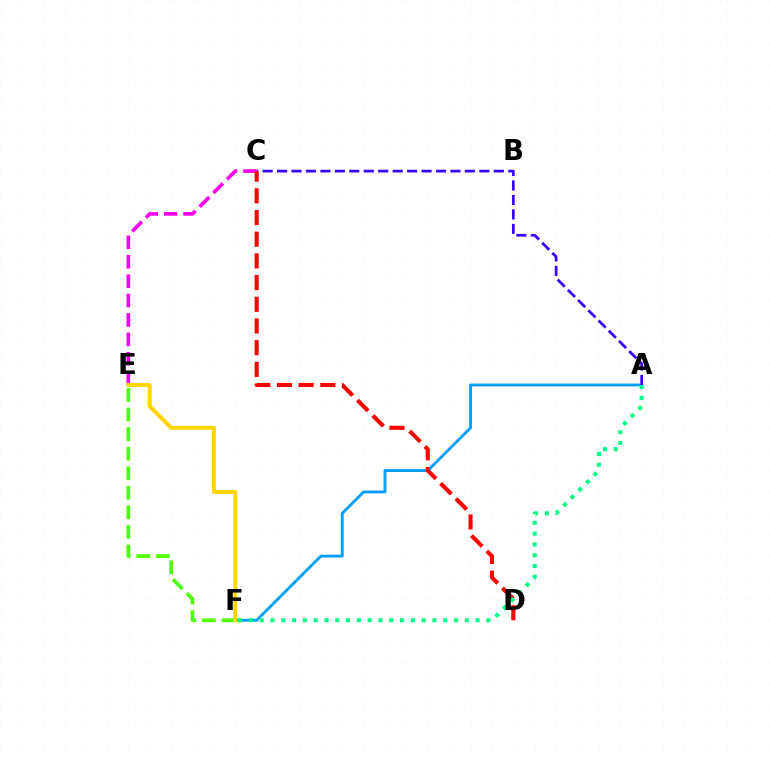{('A', 'F'): [{'color': '#009eff', 'line_style': 'solid', 'thickness': 2.06}, {'color': '#00ff86', 'line_style': 'dotted', 'thickness': 2.93}], ('E', 'F'): [{'color': '#4fff00', 'line_style': 'dashed', 'thickness': 2.66}, {'color': '#ffd500', 'line_style': 'solid', 'thickness': 2.82}], ('A', 'C'): [{'color': '#3700ff', 'line_style': 'dashed', 'thickness': 1.96}], ('C', 'E'): [{'color': '#ff00ed', 'line_style': 'dashed', 'thickness': 2.64}], ('C', 'D'): [{'color': '#ff0000', 'line_style': 'dashed', 'thickness': 2.95}]}